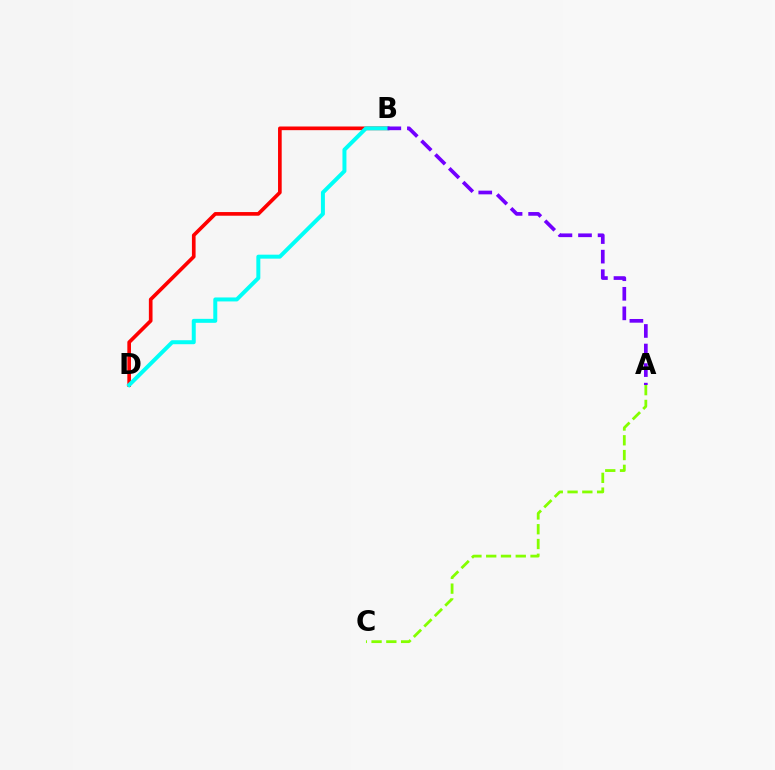{('A', 'C'): [{'color': '#84ff00', 'line_style': 'dashed', 'thickness': 2.01}], ('B', 'D'): [{'color': '#ff0000', 'line_style': 'solid', 'thickness': 2.64}, {'color': '#00fff6', 'line_style': 'solid', 'thickness': 2.86}], ('A', 'B'): [{'color': '#7200ff', 'line_style': 'dashed', 'thickness': 2.66}]}